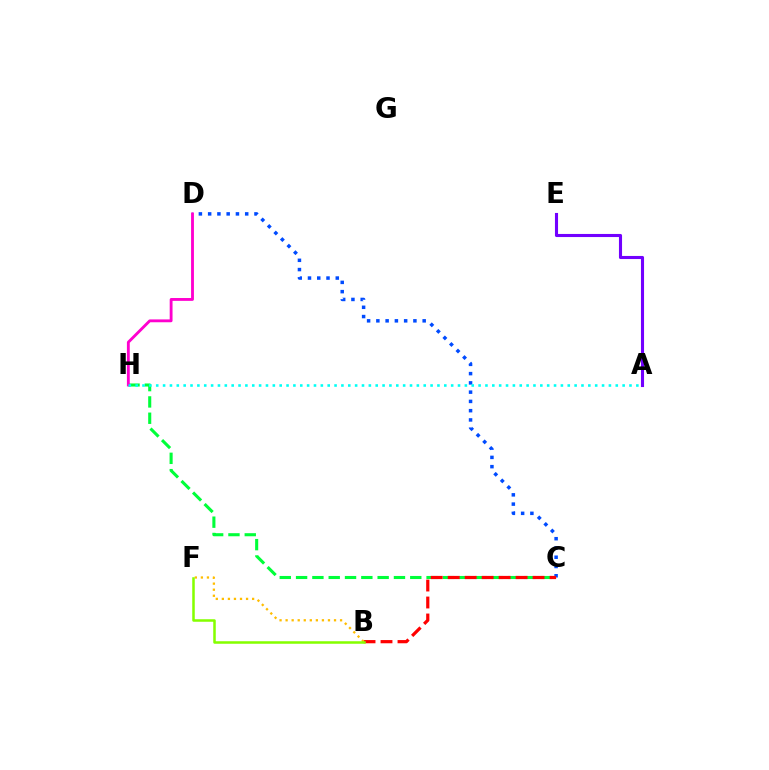{('C', 'D'): [{'color': '#004bff', 'line_style': 'dotted', 'thickness': 2.52}], ('C', 'H'): [{'color': '#00ff39', 'line_style': 'dashed', 'thickness': 2.22}], ('D', 'H'): [{'color': '#ff00cf', 'line_style': 'solid', 'thickness': 2.05}], ('A', 'E'): [{'color': '#7200ff', 'line_style': 'solid', 'thickness': 2.23}], ('B', 'C'): [{'color': '#ff0000', 'line_style': 'dashed', 'thickness': 2.31}], ('B', 'F'): [{'color': '#ffbd00', 'line_style': 'dotted', 'thickness': 1.64}, {'color': '#84ff00', 'line_style': 'solid', 'thickness': 1.81}], ('A', 'H'): [{'color': '#00fff6', 'line_style': 'dotted', 'thickness': 1.86}]}